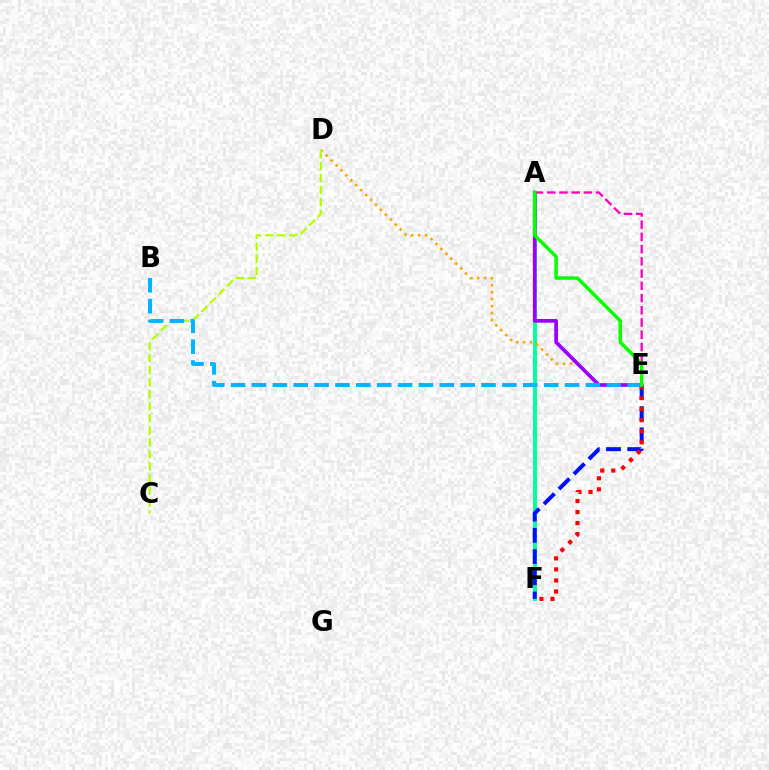{('A', 'F'): [{'color': '#00ff9d', 'line_style': 'solid', 'thickness': 2.81}], ('E', 'F'): [{'color': '#0010ff', 'line_style': 'dashed', 'thickness': 2.88}, {'color': '#ff0000', 'line_style': 'dotted', 'thickness': 3.0}], ('D', 'E'): [{'color': '#ffa500', 'line_style': 'dotted', 'thickness': 1.89}], ('C', 'D'): [{'color': '#b3ff00', 'line_style': 'dashed', 'thickness': 1.64}], ('A', 'E'): [{'color': '#9b00ff', 'line_style': 'solid', 'thickness': 2.65}, {'color': '#ff00bd', 'line_style': 'dashed', 'thickness': 1.66}, {'color': '#08ff00', 'line_style': 'solid', 'thickness': 2.51}], ('B', 'E'): [{'color': '#00b5ff', 'line_style': 'dashed', 'thickness': 2.84}]}